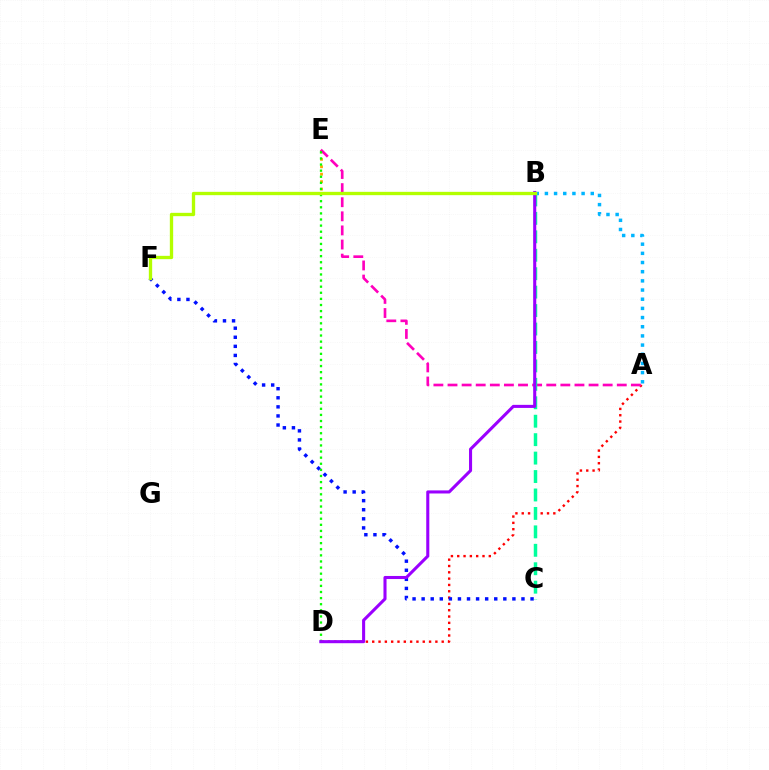{('A', 'D'): [{'color': '#ff0000', 'line_style': 'dotted', 'thickness': 1.72}], ('A', 'B'): [{'color': '#00b5ff', 'line_style': 'dotted', 'thickness': 2.49}], ('C', 'F'): [{'color': '#0010ff', 'line_style': 'dotted', 'thickness': 2.47}], ('B', 'E'): [{'color': '#ffa500', 'line_style': 'dotted', 'thickness': 2.02}], ('A', 'E'): [{'color': '#ff00bd', 'line_style': 'dashed', 'thickness': 1.92}], ('D', 'E'): [{'color': '#08ff00', 'line_style': 'dotted', 'thickness': 1.66}], ('B', 'C'): [{'color': '#00ff9d', 'line_style': 'dashed', 'thickness': 2.51}], ('B', 'D'): [{'color': '#9b00ff', 'line_style': 'solid', 'thickness': 2.21}], ('B', 'F'): [{'color': '#b3ff00', 'line_style': 'solid', 'thickness': 2.4}]}